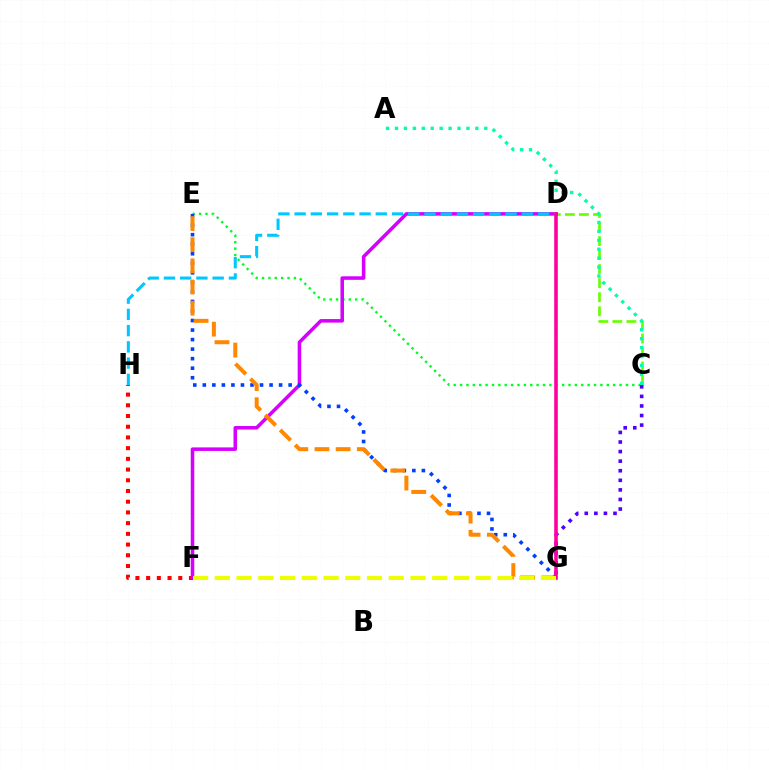{('F', 'H'): [{'color': '#ff0000', 'line_style': 'dotted', 'thickness': 2.91}], ('C', 'D'): [{'color': '#66ff00', 'line_style': 'dashed', 'thickness': 1.91}], ('C', 'E'): [{'color': '#00ff27', 'line_style': 'dotted', 'thickness': 1.73}], ('A', 'C'): [{'color': '#00ffaf', 'line_style': 'dotted', 'thickness': 2.43}], ('D', 'F'): [{'color': '#d600ff', 'line_style': 'solid', 'thickness': 2.55}], ('E', 'G'): [{'color': '#003fff', 'line_style': 'dotted', 'thickness': 2.59}, {'color': '#ff8800', 'line_style': 'dashed', 'thickness': 2.88}], ('D', 'H'): [{'color': '#00c7ff', 'line_style': 'dashed', 'thickness': 2.21}], ('C', 'G'): [{'color': '#4f00ff', 'line_style': 'dotted', 'thickness': 2.6}], ('D', 'G'): [{'color': '#ff00a0', 'line_style': 'solid', 'thickness': 2.57}], ('F', 'G'): [{'color': '#eeff00', 'line_style': 'dashed', 'thickness': 2.95}]}